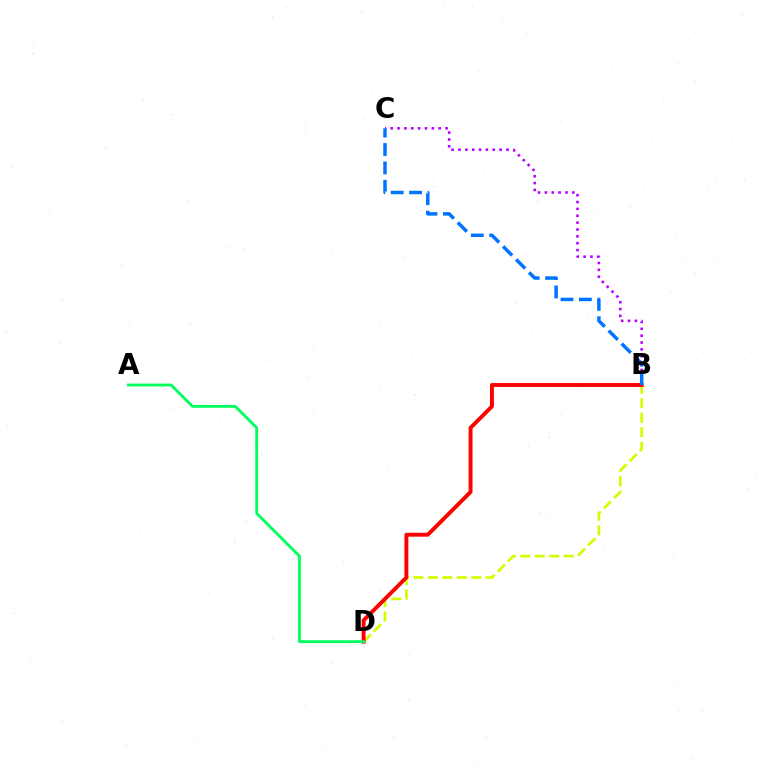{('B', 'D'): [{'color': '#d1ff00', 'line_style': 'dashed', 'thickness': 1.97}, {'color': '#ff0000', 'line_style': 'solid', 'thickness': 2.82}], ('A', 'D'): [{'color': '#00ff5c', 'line_style': 'solid', 'thickness': 2.03}], ('B', 'C'): [{'color': '#b900ff', 'line_style': 'dotted', 'thickness': 1.86}, {'color': '#0074ff', 'line_style': 'dashed', 'thickness': 2.5}]}